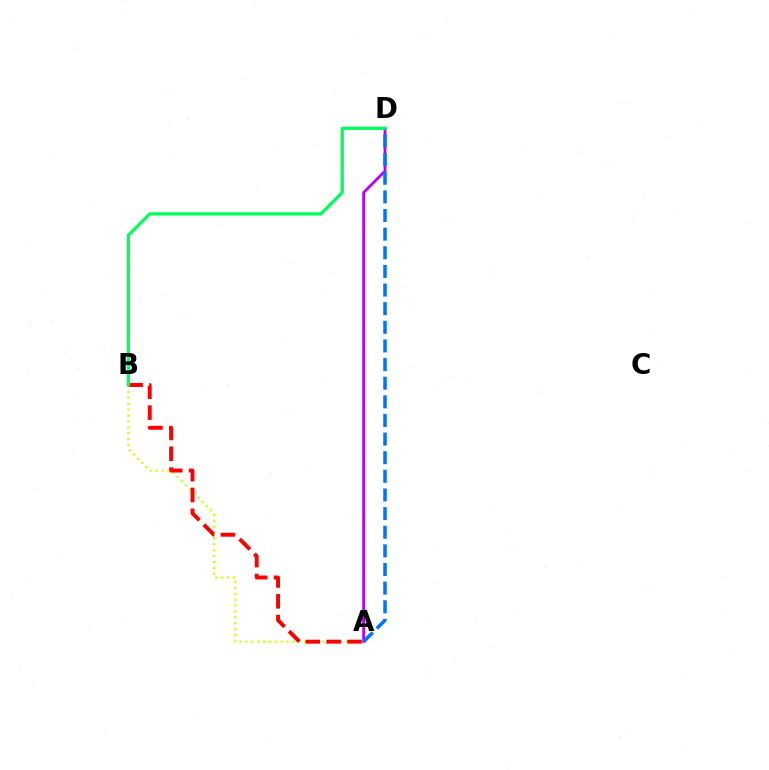{('A', 'D'): [{'color': '#b900ff', 'line_style': 'solid', 'thickness': 2.0}, {'color': '#0074ff', 'line_style': 'dashed', 'thickness': 2.53}], ('A', 'B'): [{'color': '#d1ff00', 'line_style': 'dotted', 'thickness': 1.6}, {'color': '#ff0000', 'line_style': 'dashed', 'thickness': 2.83}], ('B', 'D'): [{'color': '#00ff5c', 'line_style': 'solid', 'thickness': 2.34}]}